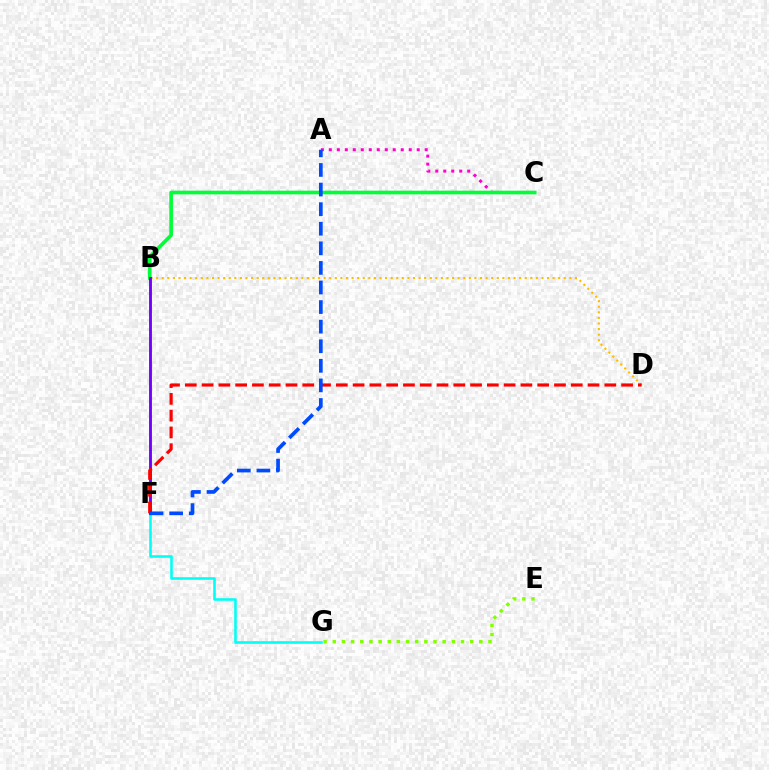{('A', 'C'): [{'color': '#ff00cf', 'line_style': 'dotted', 'thickness': 2.17}], ('F', 'G'): [{'color': '#00fff6', 'line_style': 'solid', 'thickness': 1.86}], ('B', 'C'): [{'color': '#00ff39', 'line_style': 'solid', 'thickness': 2.63}], ('E', 'G'): [{'color': '#84ff00', 'line_style': 'dotted', 'thickness': 2.49}], ('B', 'D'): [{'color': '#ffbd00', 'line_style': 'dotted', 'thickness': 1.52}], ('B', 'F'): [{'color': '#7200ff', 'line_style': 'solid', 'thickness': 2.07}], ('D', 'F'): [{'color': '#ff0000', 'line_style': 'dashed', 'thickness': 2.28}], ('A', 'F'): [{'color': '#004bff', 'line_style': 'dashed', 'thickness': 2.66}]}